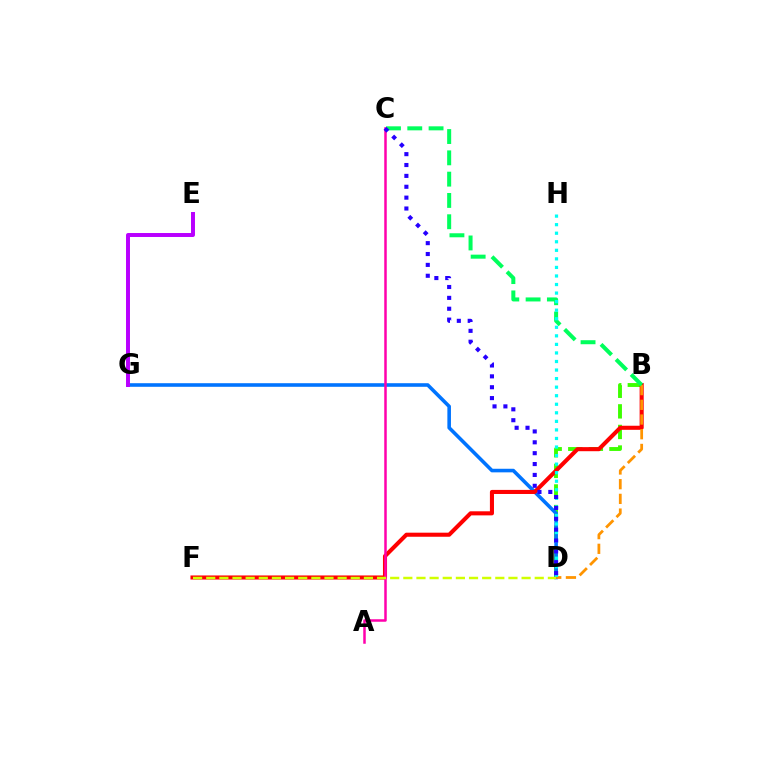{('B', 'D'): [{'color': '#3dff00', 'line_style': 'dashed', 'thickness': 2.8}, {'color': '#ff9400', 'line_style': 'dashed', 'thickness': 2.0}], ('D', 'G'): [{'color': '#0074ff', 'line_style': 'solid', 'thickness': 2.58}], ('B', 'F'): [{'color': '#ff0000', 'line_style': 'solid', 'thickness': 2.93}], ('A', 'C'): [{'color': '#ff00ac', 'line_style': 'solid', 'thickness': 1.81}], ('E', 'G'): [{'color': '#b900ff', 'line_style': 'solid', 'thickness': 2.85}], ('B', 'C'): [{'color': '#00ff5c', 'line_style': 'dashed', 'thickness': 2.89}], ('D', 'H'): [{'color': '#00fff6', 'line_style': 'dotted', 'thickness': 2.32}], ('C', 'D'): [{'color': '#2500ff', 'line_style': 'dotted', 'thickness': 2.95}], ('D', 'F'): [{'color': '#d1ff00', 'line_style': 'dashed', 'thickness': 1.79}]}